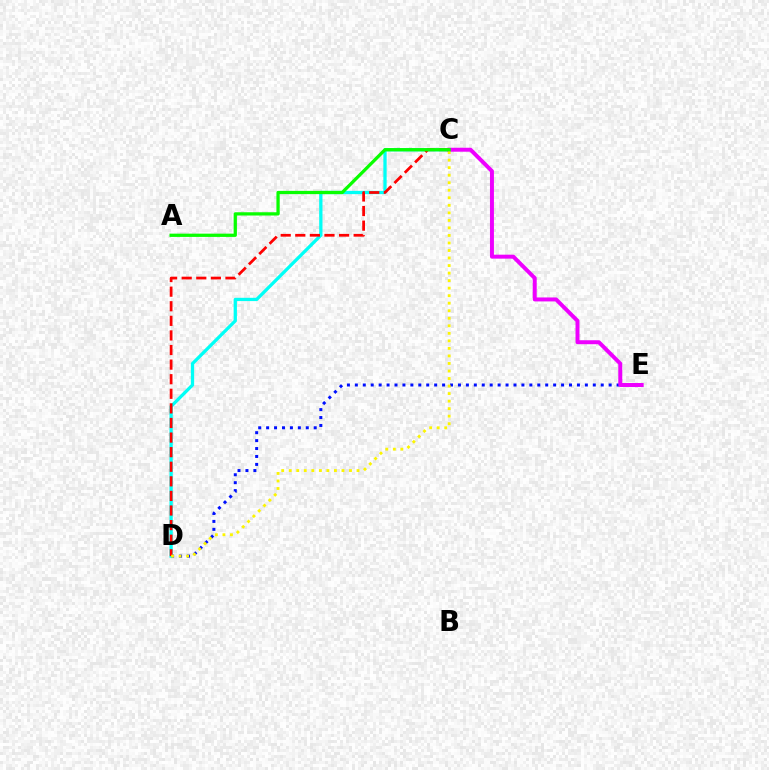{('D', 'E'): [{'color': '#0010ff', 'line_style': 'dotted', 'thickness': 2.15}], ('C', 'D'): [{'color': '#00fff6', 'line_style': 'solid', 'thickness': 2.36}, {'color': '#ff0000', 'line_style': 'dashed', 'thickness': 1.98}, {'color': '#fcf500', 'line_style': 'dotted', 'thickness': 2.05}], ('C', 'E'): [{'color': '#ee00ff', 'line_style': 'solid', 'thickness': 2.86}], ('A', 'C'): [{'color': '#08ff00', 'line_style': 'solid', 'thickness': 2.35}]}